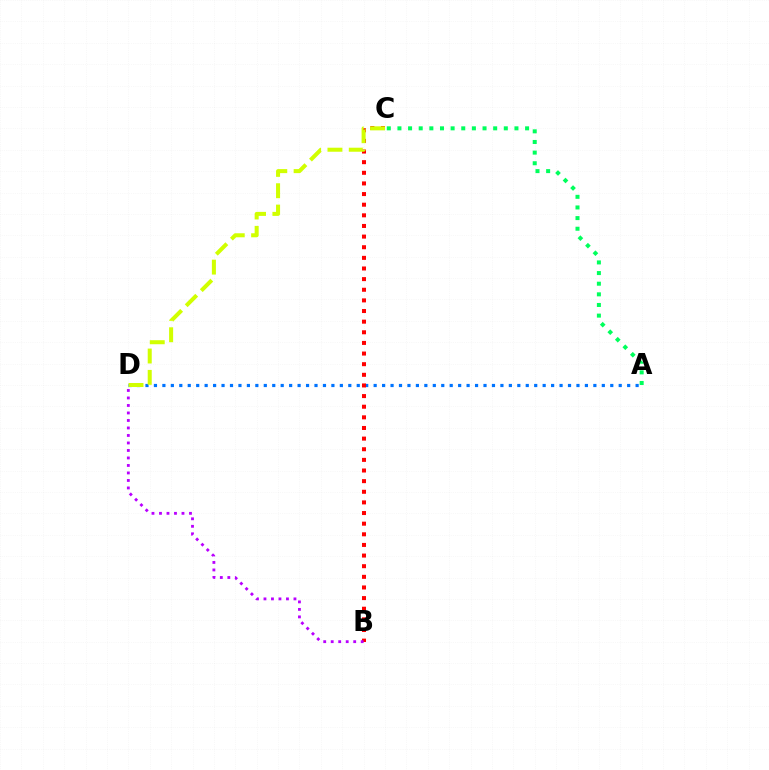{('A', 'C'): [{'color': '#00ff5c', 'line_style': 'dotted', 'thickness': 2.89}], ('A', 'D'): [{'color': '#0074ff', 'line_style': 'dotted', 'thickness': 2.3}], ('B', 'C'): [{'color': '#ff0000', 'line_style': 'dotted', 'thickness': 2.89}], ('C', 'D'): [{'color': '#d1ff00', 'line_style': 'dashed', 'thickness': 2.9}], ('B', 'D'): [{'color': '#b900ff', 'line_style': 'dotted', 'thickness': 2.04}]}